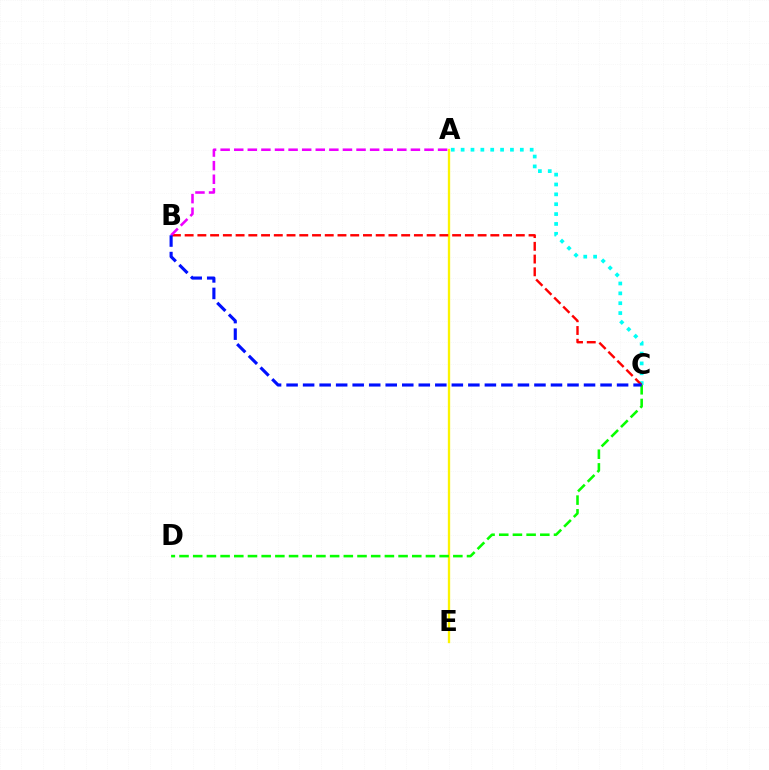{('A', 'E'): [{'color': '#fcf500', 'line_style': 'solid', 'thickness': 1.68}], ('A', 'C'): [{'color': '#00fff6', 'line_style': 'dotted', 'thickness': 2.68}], ('C', 'D'): [{'color': '#08ff00', 'line_style': 'dashed', 'thickness': 1.86}], ('B', 'C'): [{'color': '#ff0000', 'line_style': 'dashed', 'thickness': 1.73}, {'color': '#0010ff', 'line_style': 'dashed', 'thickness': 2.24}], ('A', 'B'): [{'color': '#ee00ff', 'line_style': 'dashed', 'thickness': 1.85}]}